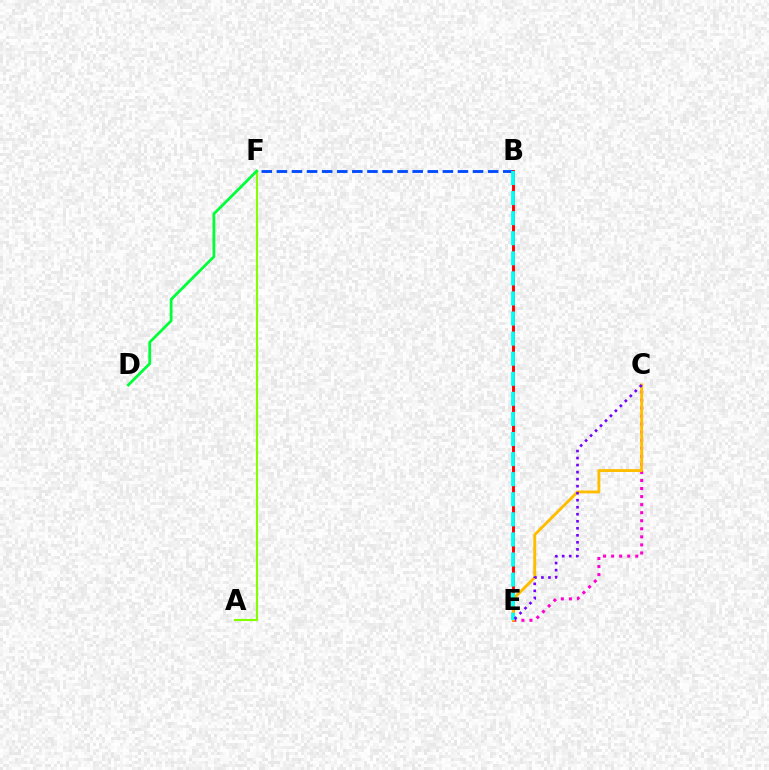{('A', 'F'): [{'color': '#84ff00', 'line_style': 'solid', 'thickness': 1.54}], ('B', 'F'): [{'color': '#004bff', 'line_style': 'dashed', 'thickness': 2.05}], ('C', 'E'): [{'color': '#ff00cf', 'line_style': 'dotted', 'thickness': 2.19}, {'color': '#ffbd00', 'line_style': 'solid', 'thickness': 2.07}, {'color': '#7200ff', 'line_style': 'dotted', 'thickness': 1.91}], ('B', 'E'): [{'color': '#ff0000', 'line_style': 'solid', 'thickness': 2.08}, {'color': '#00fff6', 'line_style': 'dashed', 'thickness': 2.73}], ('D', 'F'): [{'color': '#00ff39', 'line_style': 'solid', 'thickness': 2.01}]}